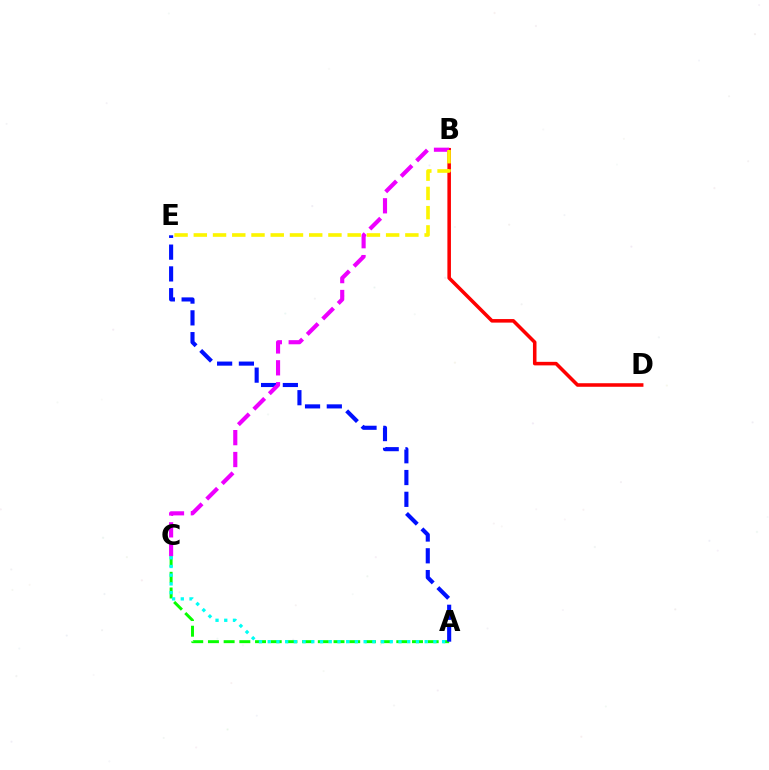{('A', 'C'): [{'color': '#08ff00', 'line_style': 'dashed', 'thickness': 2.13}, {'color': '#00fff6', 'line_style': 'dotted', 'thickness': 2.37}], ('A', 'E'): [{'color': '#0010ff', 'line_style': 'dashed', 'thickness': 2.96}], ('B', 'D'): [{'color': '#ff0000', 'line_style': 'solid', 'thickness': 2.56}], ('B', 'C'): [{'color': '#ee00ff', 'line_style': 'dashed', 'thickness': 2.97}], ('B', 'E'): [{'color': '#fcf500', 'line_style': 'dashed', 'thickness': 2.61}]}